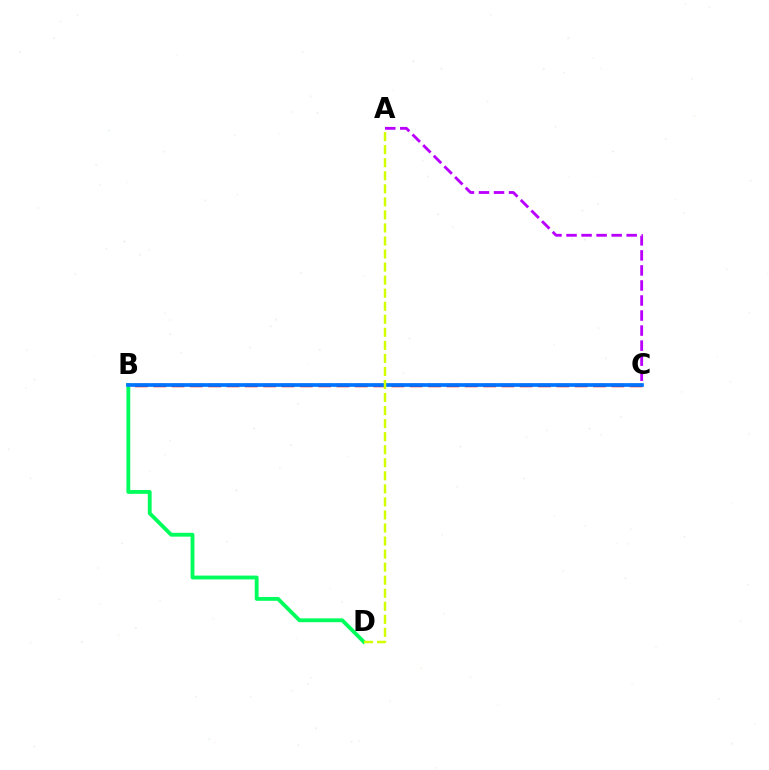{('B', 'C'): [{'color': '#ff0000', 'line_style': 'dashed', 'thickness': 2.49}, {'color': '#0074ff', 'line_style': 'solid', 'thickness': 2.67}], ('B', 'D'): [{'color': '#00ff5c', 'line_style': 'solid', 'thickness': 2.76}], ('A', 'D'): [{'color': '#d1ff00', 'line_style': 'dashed', 'thickness': 1.77}], ('A', 'C'): [{'color': '#b900ff', 'line_style': 'dashed', 'thickness': 2.04}]}